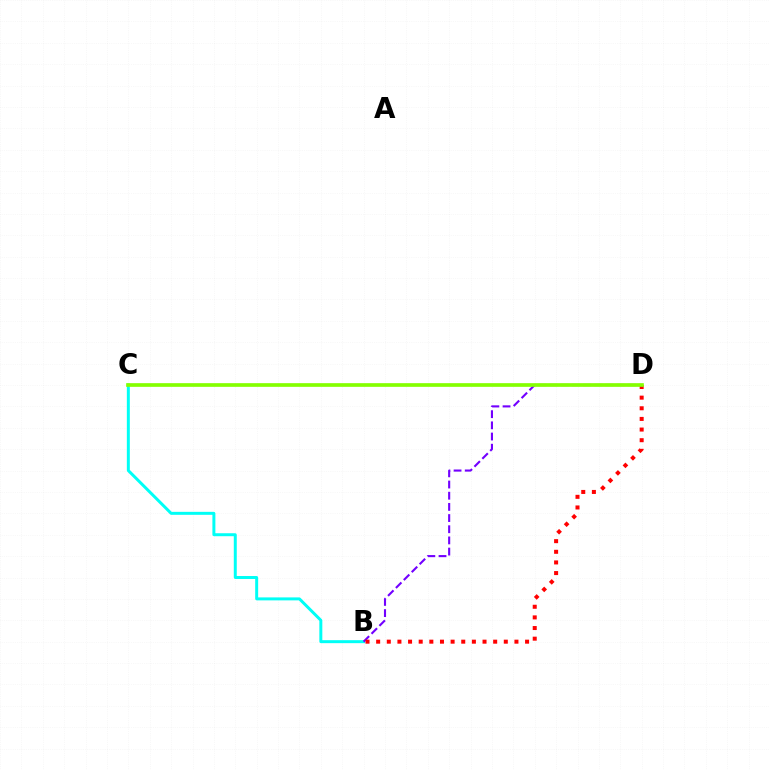{('B', 'C'): [{'color': '#00fff6', 'line_style': 'solid', 'thickness': 2.14}], ('B', 'D'): [{'color': '#7200ff', 'line_style': 'dashed', 'thickness': 1.52}, {'color': '#ff0000', 'line_style': 'dotted', 'thickness': 2.89}], ('C', 'D'): [{'color': '#84ff00', 'line_style': 'solid', 'thickness': 2.64}]}